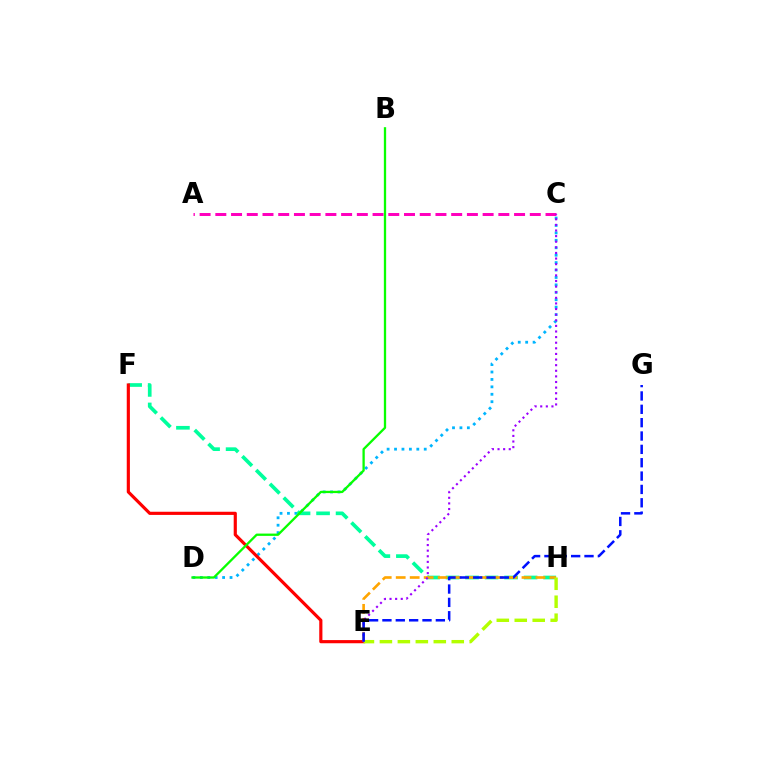{('C', 'D'): [{'color': '#00b5ff', 'line_style': 'dotted', 'thickness': 2.02}], ('F', 'H'): [{'color': '#00ff9d', 'line_style': 'dashed', 'thickness': 2.65}], ('E', 'F'): [{'color': '#ff0000', 'line_style': 'solid', 'thickness': 2.28}], ('A', 'C'): [{'color': '#ff00bd', 'line_style': 'dashed', 'thickness': 2.14}], ('E', 'H'): [{'color': '#ffa500', 'line_style': 'dashed', 'thickness': 1.9}, {'color': '#b3ff00', 'line_style': 'dashed', 'thickness': 2.44}], ('B', 'D'): [{'color': '#08ff00', 'line_style': 'solid', 'thickness': 1.66}], ('C', 'E'): [{'color': '#9b00ff', 'line_style': 'dotted', 'thickness': 1.52}], ('E', 'G'): [{'color': '#0010ff', 'line_style': 'dashed', 'thickness': 1.81}]}